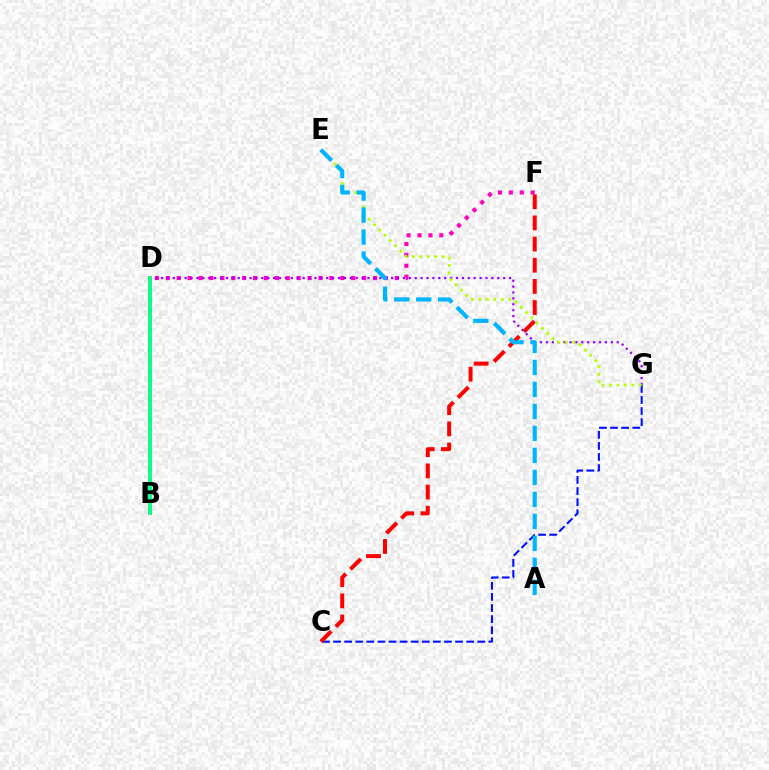{('D', 'F'): [{'color': '#ff00bd', 'line_style': 'dotted', 'thickness': 2.96}], ('B', 'D'): [{'color': '#ffa500', 'line_style': 'solid', 'thickness': 2.82}, {'color': '#08ff00', 'line_style': 'dotted', 'thickness': 2.73}, {'color': '#00ff9d', 'line_style': 'solid', 'thickness': 2.58}], ('D', 'G'): [{'color': '#9b00ff', 'line_style': 'dotted', 'thickness': 1.6}], ('C', 'G'): [{'color': '#0010ff', 'line_style': 'dashed', 'thickness': 1.51}], ('E', 'G'): [{'color': '#b3ff00', 'line_style': 'dotted', 'thickness': 2.02}], ('C', 'F'): [{'color': '#ff0000', 'line_style': 'dashed', 'thickness': 2.87}], ('A', 'E'): [{'color': '#00b5ff', 'line_style': 'dashed', 'thickness': 2.99}]}